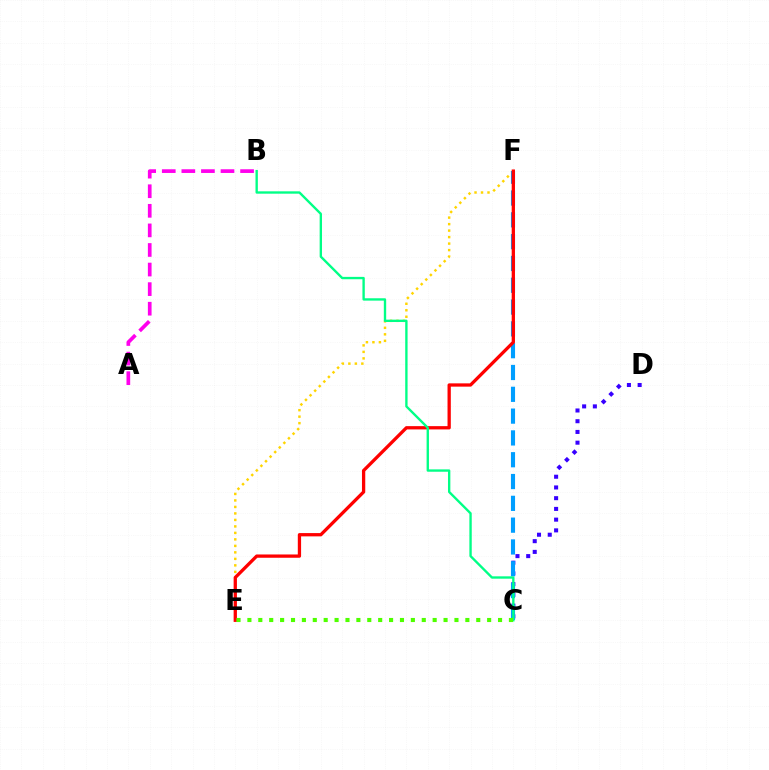{('C', 'D'): [{'color': '#3700ff', 'line_style': 'dotted', 'thickness': 2.91}], ('E', 'F'): [{'color': '#ffd500', 'line_style': 'dotted', 'thickness': 1.76}, {'color': '#ff0000', 'line_style': 'solid', 'thickness': 2.37}], ('C', 'F'): [{'color': '#009eff', 'line_style': 'dashed', 'thickness': 2.96}], ('B', 'C'): [{'color': '#00ff86', 'line_style': 'solid', 'thickness': 1.7}], ('C', 'E'): [{'color': '#4fff00', 'line_style': 'dotted', 'thickness': 2.96}], ('A', 'B'): [{'color': '#ff00ed', 'line_style': 'dashed', 'thickness': 2.66}]}